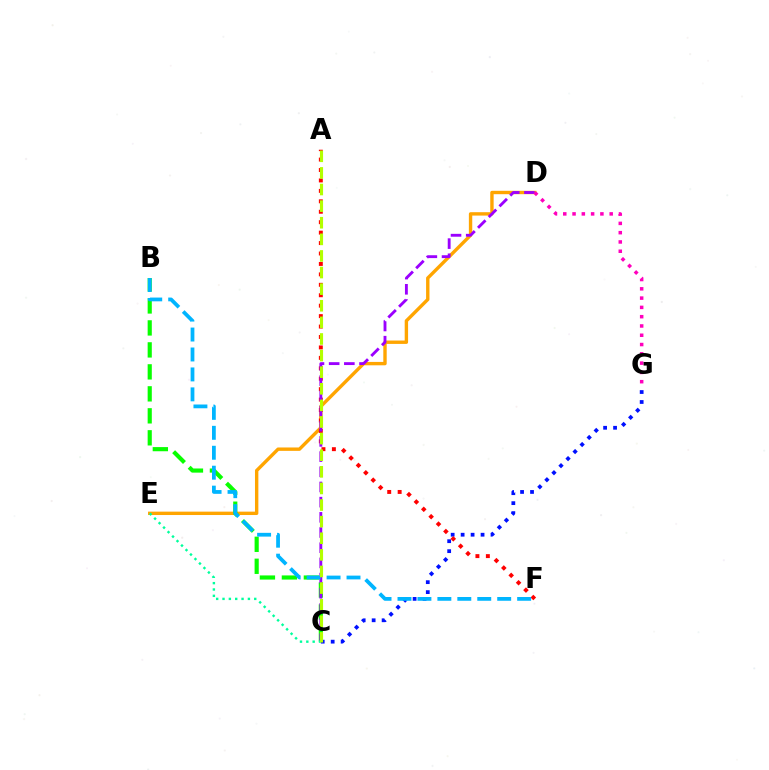{('C', 'G'): [{'color': '#0010ff', 'line_style': 'dotted', 'thickness': 2.71}], ('D', 'E'): [{'color': '#ffa500', 'line_style': 'solid', 'thickness': 2.44}], ('A', 'F'): [{'color': '#ff0000', 'line_style': 'dotted', 'thickness': 2.84}], ('B', 'C'): [{'color': '#08ff00', 'line_style': 'dashed', 'thickness': 2.99}], ('C', 'D'): [{'color': '#9b00ff', 'line_style': 'dashed', 'thickness': 2.06}], ('B', 'F'): [{'color': '#00b5ff', 'line_style': 'dashed', 'thickness': 2.71}], ('C', 'E'): [{'color': '#00ff9d', 'line_style': 'dotted', 'thickness': 1.72}], ('A', 'C'): [{'color': '#b3ff00', 'line_style': 'dashed', 'thickness': 2.26}], ('D', 'G'): [{'color': '#ff00bd', 'line_style': 'dotted', 'thickness': 2.52}]}